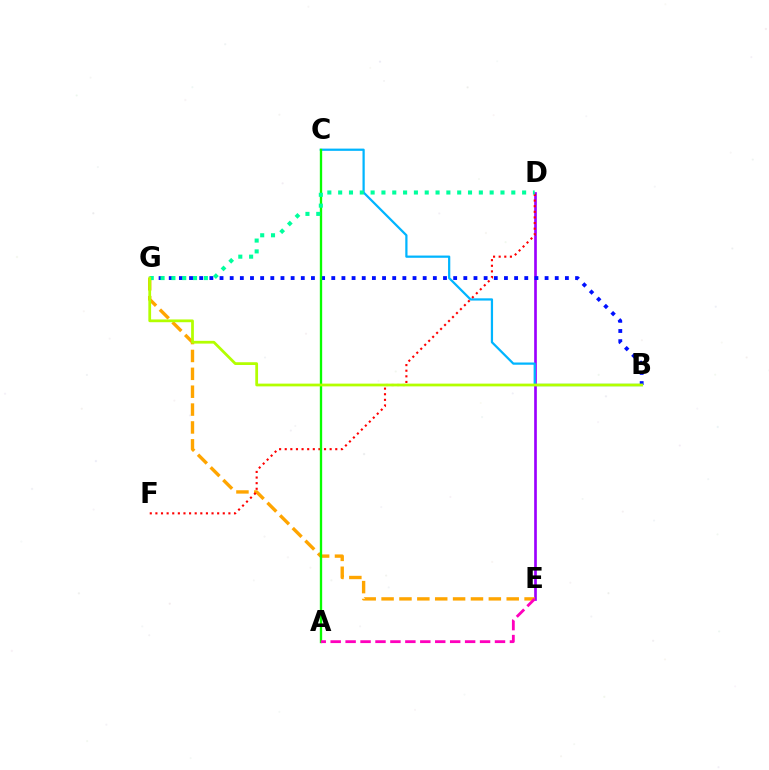{('D', 'E'): [{'color': '#9b00ff', 'line_style': 'solid', 'thickness': 1.92}], ('B', 'G'): [{'color': '#0010ff', 'line_style': 'dotted', 'thickness': 2.76}, {'color': '#b3ff00', 'line_style': 'solid', 'thickness': 1.99}], ('E', 'G'): [{'color': '#ffa500', 'line_style': 'dashed', 'thickness': 2.43}], ('B', 'C'): [{'color': '#00b5ff', 'line_style': 'solid', 'thickness': 1.61}], ('D', 'F'): [{'color': '#ff0000', 'line_style': 'dotted', 'thickness': 1.53}], ('A', 'C'): [{'color': '#08ff00', 'line_style': 'solid', 'thickness': 1.68}], ('D', 'G'): [{'color': '#00ff9d', 'line_style': 'dotted', 'thickness': 2.94}], ('A', 'E'): [{'color': '#ff00bd', 'line_style': 'dashed', 'thickness': 2.03}]}